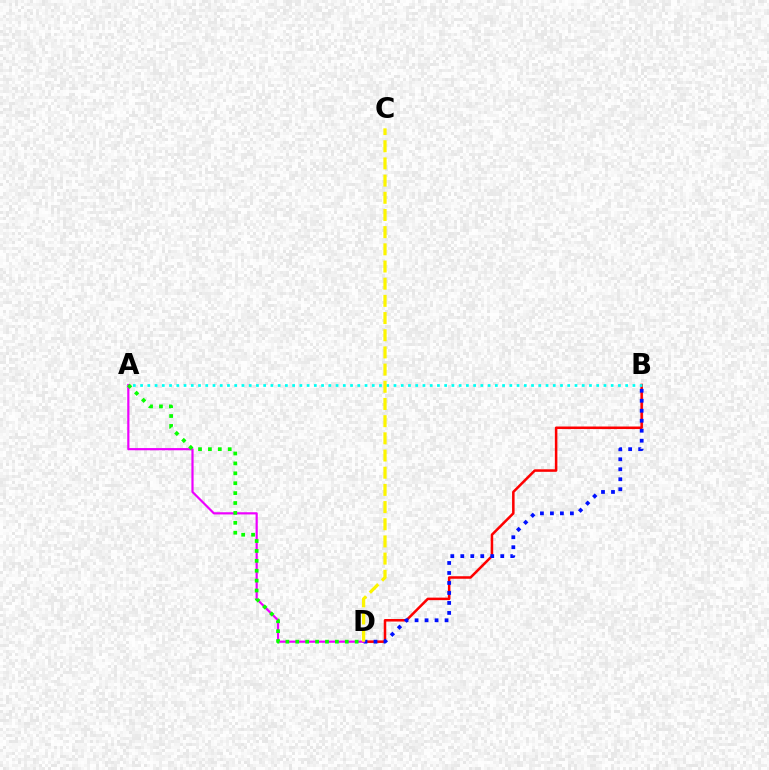{('B', 'D'): [{'color': '#ff0000', 'line_style': 'solid', 'thickness': 1.82}, {'color': '#0010ff', 'line_style': 'dotted', 'thickness': 2.71}], ('A', 'B'): [{'color': '#00fff6', 'line_style': 'dotted', 'thickness': 1.97}], ('A', 'D'): [{'color': '#ee00ff', 'line_style': 'solid', 'thickness': 1.58}, {'color': '#08ff00', 'line_style': 'dotted', 'thickness': 2.69}], ('C', 'D'): [{'color': '#fcf500', 'line_style': 'dashed', 'thickness': 2.33}]}